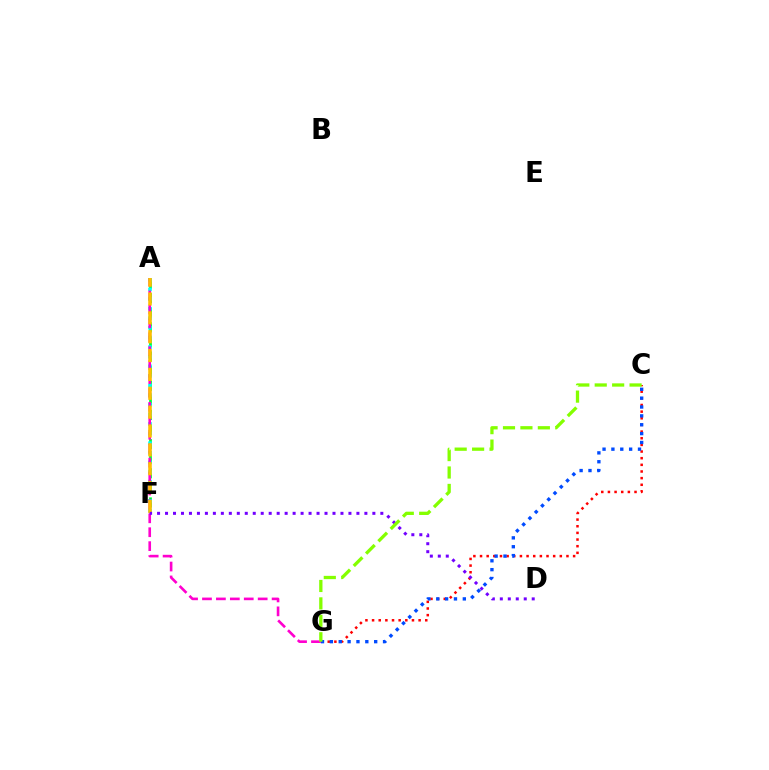{('A', 'F'): [{'color': '#00ff39', 'line_style': 'dashed', 'thickness': 1.98}, {'color': '#00fff6', 'line_style': 'dotted', 'thickness': 2.61}, {'color': '#ffbd00', 'line_style': 'dashed', 'thickness': 2.56}], ('C', 'G'): [{'color': '#ff0000', 'line_style': 'dotted', 'thickness': 1.81}, {'color': '#004bff', 'line_style': 'dotted', 'thickness': 2.41}, {'color': '#84ff00', 'line_style': 'dashed', 'thickness': 2.37}], ('A', 'G'): [{'color': '#ff00cf', 'line_style': 'dashed', 'thickness': 1.89}], ('D', 'F'): [{'color': '#7200ff', 'line_style': 'dotted', 'thickness': 2.17}]}